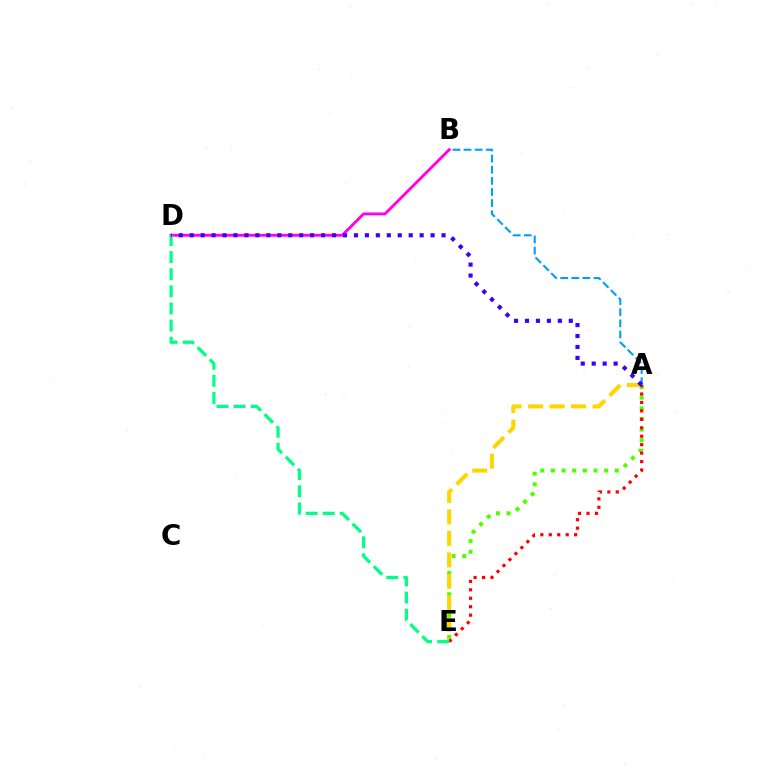{('B', 'D'): [{'color': '#ff00ed', 'line_style': 'solid', 'thickness': 2.06}], ('A', 'E'): [{'color': '#4fff00', 'line_style': 'dotted', 'thickness': 2.89}, {'color': '#ffd500', 'line_style': 'dashed', 'thickness': 2.92}, {'color': '#ff0000', 'line_style': 'dotted', 'thickness': 2.29}], ('A', 'B'): [{'color': '#009eff', 'line_style': 'dashed', 'thickness': 1.51}], ('D', 'E'): [{'color': '#00ff86', 'line_style': 'dashed', 'thickness': 2.32}], ('A', 'D'): [{'color': '#3700ff', 'line_style': 'dotted', 'thickness': 2.98}]}